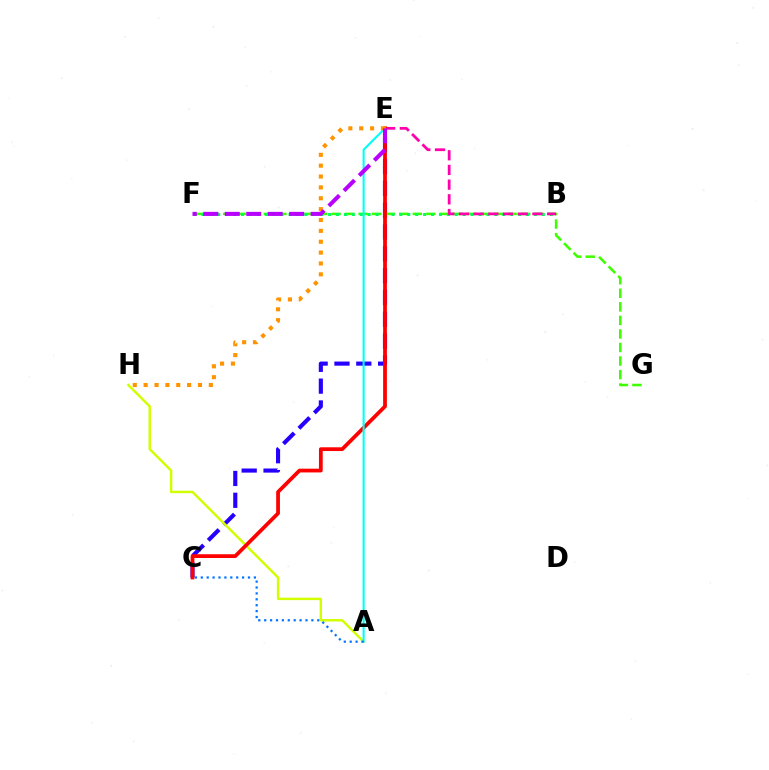{('C', 'E'): [{'color': '#2500ff', 'line_style': 'dashed', 'thickness': 2.97}, {'color': '#ff0000', 'line_style': 'solid', 'thickness': 2.71}], ('A', 'H'): [{'color': '#d1ff00', 'line_style': 'solid', 'thickness': 1.75}], ('F', 'G'): [{'color': '#3dff00', 'line_style': 'dashed', 'thickness': 1.84}], ('B', 'F'): [{'color': '#00ff5c', 'line_style': 'dotted', 'thickness': 2.15}], ('B', 'E'): [{'color': '#ff00ac', 'line_style': 'dashed', 'thickness': 2.0}], ('A', 'E'): [{'color': '#00fff6', 'line_style': 'solid', 'thickness': 1.52}], ('A', 'C'): [{'color': '#0074ff', 'line_style': 'dotted', 'thickness': 1.6}], ('E', 'H'): [{'color': '#ff9400', 'line_style': 'dotted', 'thickness': 2.95}], ('E', 'F'): [{'color': '#b900ff', 'line_style': 'dashed', 'thickness': 2.92}]}